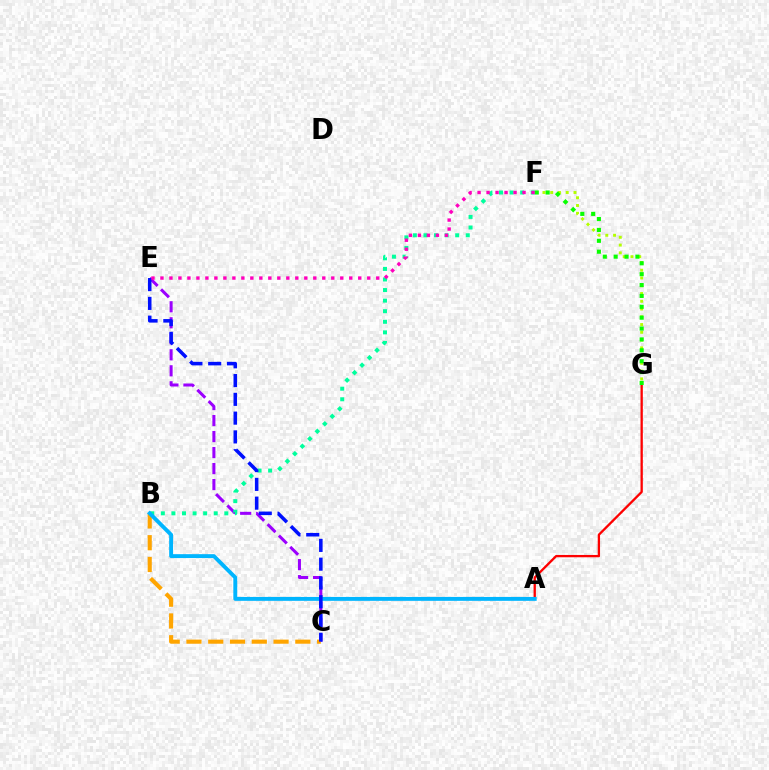{('C', 'E'): [{'color': '#9b00ff', 'line_style': 'dashed', 'thickness': 2.17}, {'color': '#0010ff', 'line_style': 'dashed', 'thickness': 2.55}], ('A', 'G'): [{'color': '#ff0000', 'line_style': 'solid', 'thickness': 1.66}], ('F', 'G'): [{'color': '#b3ff00', 'line_style': 'dotted', 'thickness': 2.11}, {'color': '#08ff00', 'line_style': 'dotted', 'thickness': 2.96}], ('B', 'F'): [{'color': '#00ff9d', 'line_style': 'dotted', 'thickness': 2.87}], ('B', 'C'): [{'color': '#ffa500', 'line_style': 'dashed', 'thickness': 2.96}], ('A', 'B'): [{'color': '#00b5ff', 'line_style': 'solid', 'thickness': 2.81}], ('E', 'F'): [{'color': '#ff00bd', 'line_style': 'dotted', 'thickness': 2.44}]}